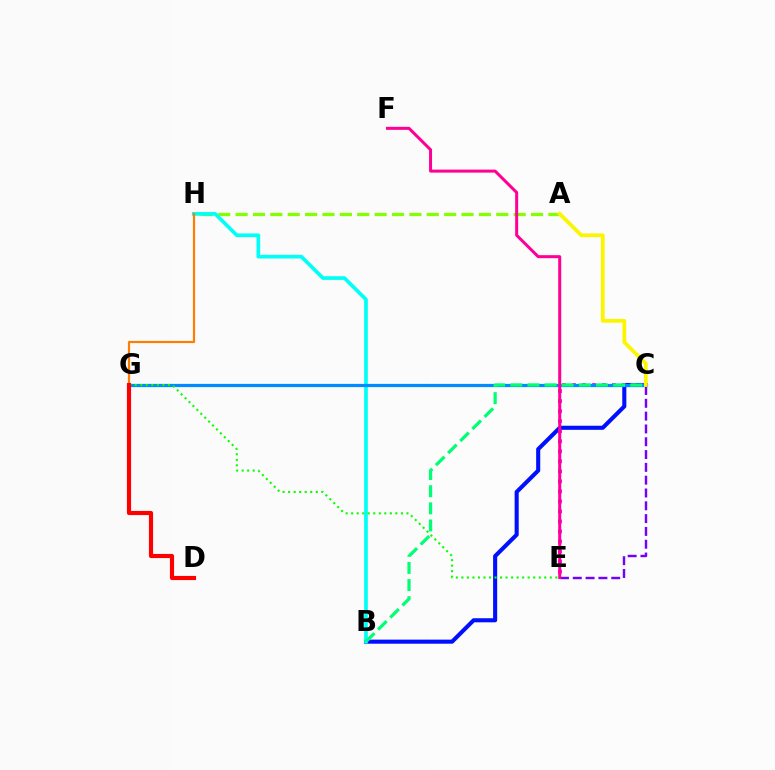{('B', 'C'): [{'color': '#0010ff', 'line_style': 'solid', 'thickness': 2.94}, {'color': '#00ff74', 'line_style': 'dashed', 'thickness': 2.33}], ('A', 'H'): [{'color': '#84ff00', 'line_style': 'dashed', 'thickness': 2.36}], ('B', 'H'): [{'color': '#00fff6', 'line_style': 'solid', 'thickness': 2.64}], ('G', 'H'): [{'color': '#ff7c00', 'line_style': 'solid', 'thickness': 1.57}], ('C', 'E'): [{'color': '#ee00ff', 'line_style': 'dotted', 'thickness': 2.72}, {'color': '#7200ff', 'line_style': 'dashed', 'thickness': 1.74}], ('C', 'G'): [{'color': '#008cff', 'line_style': 'solid', 'thickness': 2.32}], ('E', 'G'): [{'color': '#08ff00', 'line_style': 'dotted', 'thickness': 1.5}], ('A', 'C'): [{'color': '#fcf500', 'line_style': 'solid', 'thickness': 2.71}], ('E', 'F'): [{'color': '#ff0094', 'line_style': 'solid', 'thickness': 2.17}], ('D', 'G'): [{'color': '#ff0000', 'line_style': 'solid', 'thickness': 2.98}]}